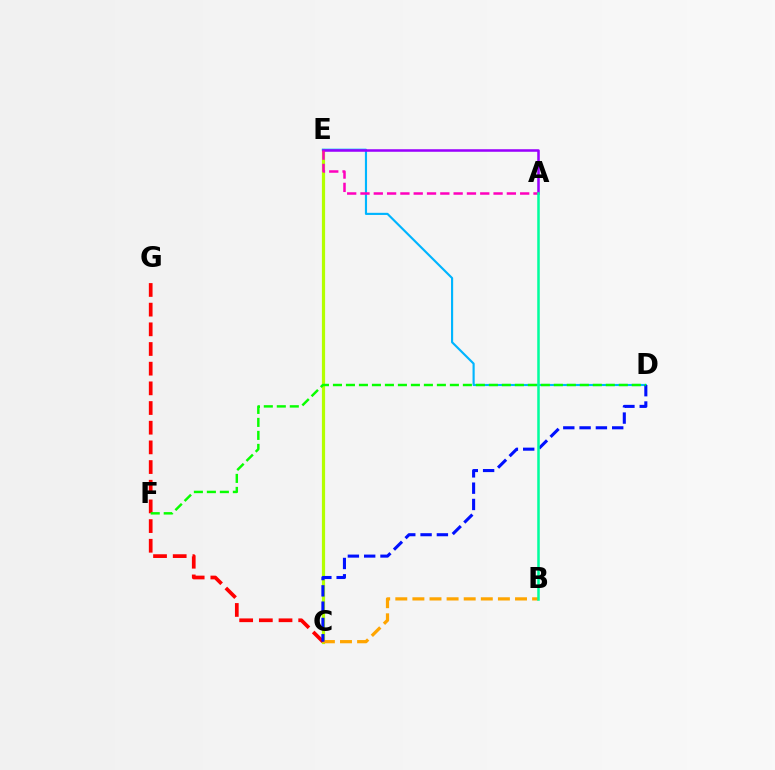{('C', 'E'): [{'color': '#b3ff00', 'line_style': 'solid', 'thickness': 2.31}], ('D', 'E'): [{'color': '#00b5ff', 'line_style': 'solid', 'thickness': 1.54}], ('A', 'E'): [{'color': '#9b00ff', 'line_style': 'solid', 'thickness': 1.83}, {'color': '#ff00bd', 'line_style': 'dashed', 'thickness': 1.81}], ('B', 'C'): [{'color': '#ffa500', 'line_style': 'dashed', 'thickness': 2.32}], ('C', 'G'): [{'color': '#ff0000', 'line_style': 'dashed', 'thickness': 2.67}], ('C', 'D'): [{'color': '#0010ff', 'line_style': 'dashed', 'thickness': 2.21}], ('A', 'B'): [{'color': '#00ff9d', 'line_style': 'solid', 'thickness': 1.82}], ('D', 'F'): [{'color': '#08ff00', 'line_style': 'dashed', 'thickness': 1.77}]}